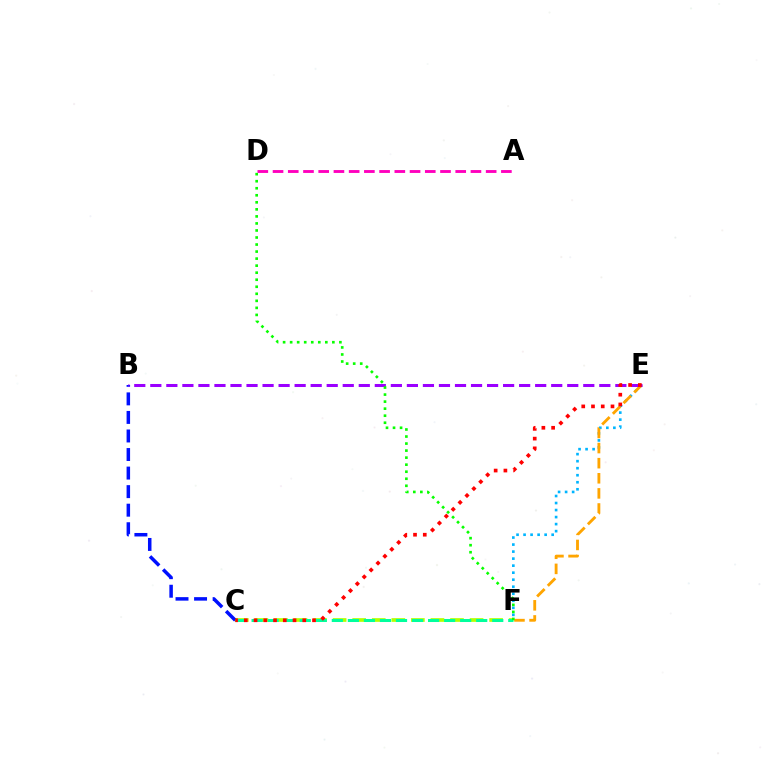{('C', 'F'): [{'color': '#b3ff00', 'line_style': 'dashed', 'thickness': 2.66}, {'color': '#00ff9d', 'line_style': 'dashed', 'thickness': 2.18}], ('E', 'F'): [{'color': '#00b5ff', 'line_style': 'dotted', 'thickness': 1.91}, {'color': '#ffa500', 'line_style': 'dashed', 'thickness': 2.05}], ('B', 'C'): [{'color': '#0010ff', 'line_style': 'dashed', 'thickness': 2.52}], ('B', 'E'): [{'color': '#9b00ff', 'line_style': 'dashed', 'thickness': 2.18}], ('C', 'E'): [{'color': '#ff0000', 'line_style': 'dotted', 'thickness': 2.65}], ('D', 'F'): [{'color': '#08ff00', 'line_style': 'dotted', 'thickness': 1.91}], ('A', 'D'): [{'color': '#ff00bd', 'line_style': 'dashed', 'thickness': 2.07}]}